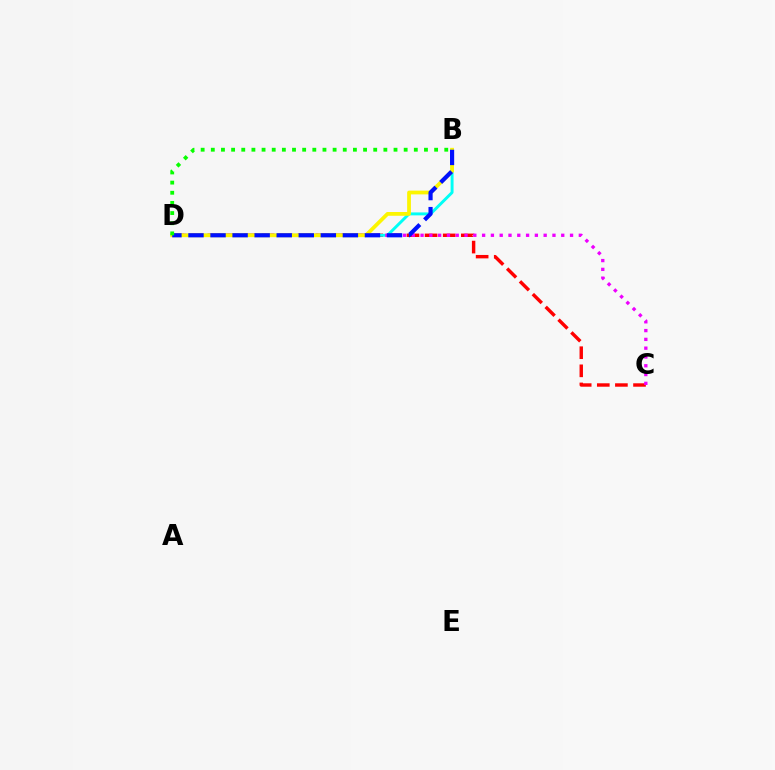{('C', 'D'): [{'color': '#ff0000', 'line_style': 'dashed', 'thickness': 2.46}, {'color': '#ee00ff', 'line_style': 'dotted', 'thickness': 2.39}], ('B', 'D'): [{'color': '#00fff6', 'line_style': 'solid', 'thickness': 2.11}, {'color': '#fcf500', 'line_style': 'solid', 'thickness': 2.72}, {'color': '#0010ff', 'line_style': 'dashed', 'thickness': 3.0}, {'color': '#08ff00', 'line_style': 'dotted', 'thickness': 2.76}]}